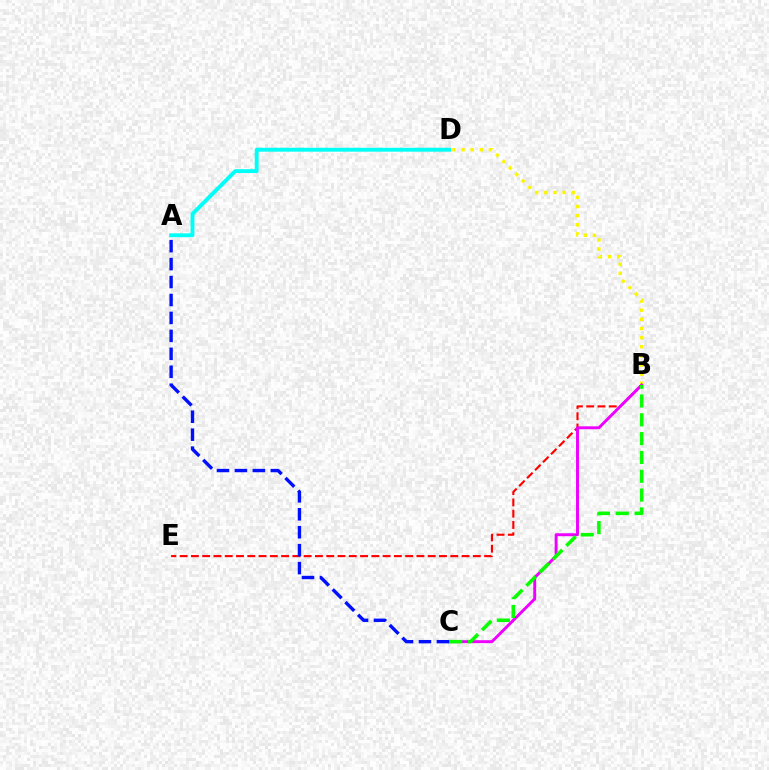{('B', 'D'): [{'color': '#fcf500', 'line_style': 'dotted', 'thickness': 2.48}], ('B', 'E'): [{'color': '#ff0000', 'line_style': 'dashed', 'thickness': 1.53}], ('A', 'D'): [{'color': '#00fff6', 'line_style': 'solid', 'thickness': 2.8}], ('B', 'C'): [{'color': '#ee00ff', 'line_style': 'solid', 'thickness': 2.11}, {'color': '#08ff00', 'line_style': 'dashed', 'thickness': 2.56}], ('A', 'C'): [{'color': '#0010ff', 'line_style': 'dashed', 'thickness': 2.44}]}